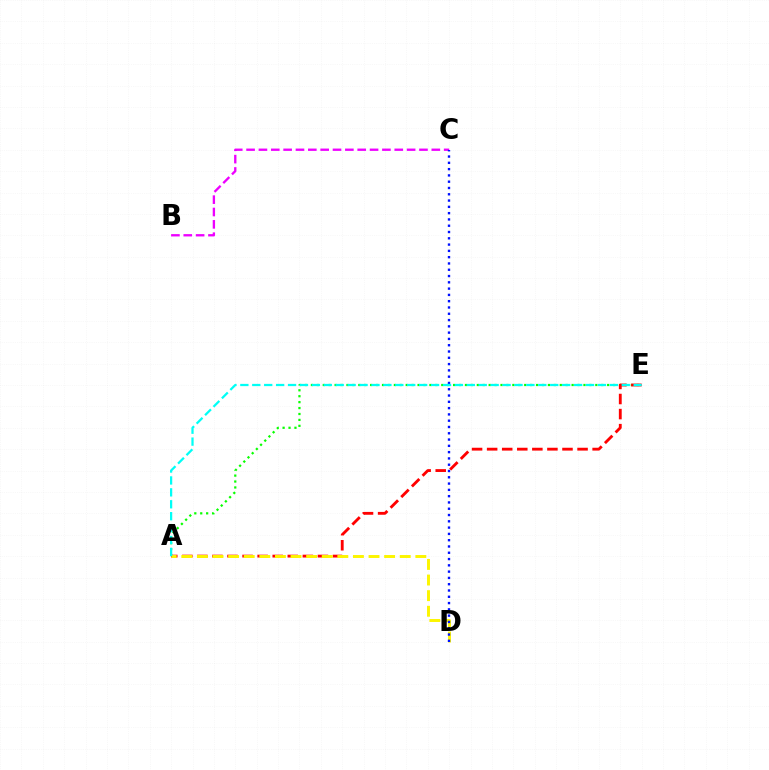{('A', 'E'): [{'color': '#08ff00', 'line_style': 'dotted', 'thickness': 1.61}, {'color': '#ff0000', 'line_style': 'dashed', 'thickness': 2.05}, {'color': '#00fff6', 'line_style': 'dashed', 'thickness': 1.62}], ('A', 'D'): [{'color': '#fcf500', 'line_style': 'dashed', 'thickness': 2.12}], ('B', 'C'): [{'color': '#ee00ff', 'line_style': 'dashed', 'thickness': 1.68}], ('C', 'D'): [{'color': '#0010ff', 'line_style': 'dotted', 'thickness': 1.71}]}